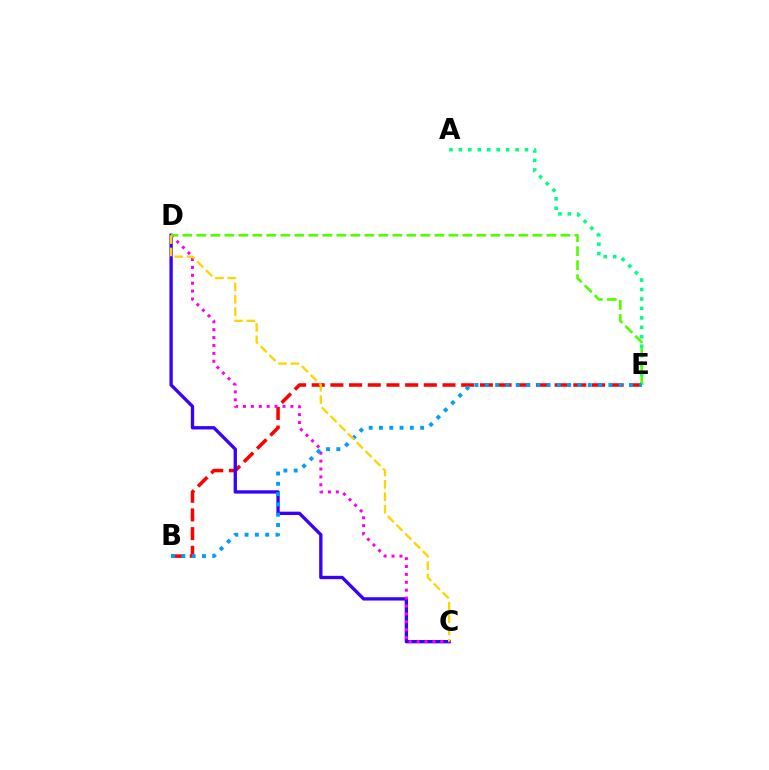{('B', 'E'): [{'color': '#ff0000', 'line_style': 'dashed', 'thickness': 2.54}, {'color': '#009eff', 'line_style': 'dotted', 'thickness': 2.8}], ('A', 'E'): [{'color': '#00ff86', 'line_style': 'dotted', 'thickness': 2.57}], ('C', 'D'): [{'color': '#3700ff', 'line_style': 'solid', 'thickness': 2.39}, {'color': '#ff00ed', 'line_style': 'dotted', 'thickness': 2.15}, {'color': '#ffd500', 'line_style': 'dashed', 'thickness': 1.68}], ('D', 'E'): [{'color': '#4fff00', 'line_style': 'dashed', 'thickness': 1.9}]}